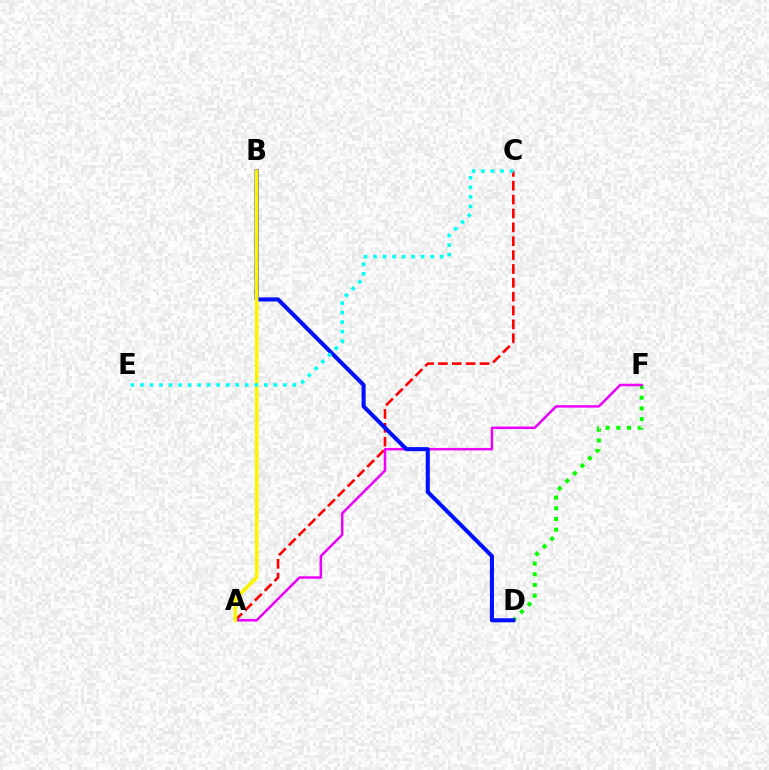{('A', 'C'): [{'color': '#ff0000', 'line_style': 'dashed', 'thickness': 1.88}], ('D', 'F'): [{'color': '#08ff00', 'line_style': 'dotted', 'thickness': 2.9}], ('A', 'F'): [{'color': '#ee00ff', 'line_style': 'solid', 'thickness': 1.79}], ('B', 'D'): [{'color': '#0010ff', 'line_style': 'solid', 'thickness': 2.93}], ('A', 'B'): [{'color': '#fcf500', 'line_style': 'solid', 'thickness': 2.58}], ('C', 'E'): [{'color': '#00fff6', 'line_style': 'dotted', 'thickness': 2.59}]}